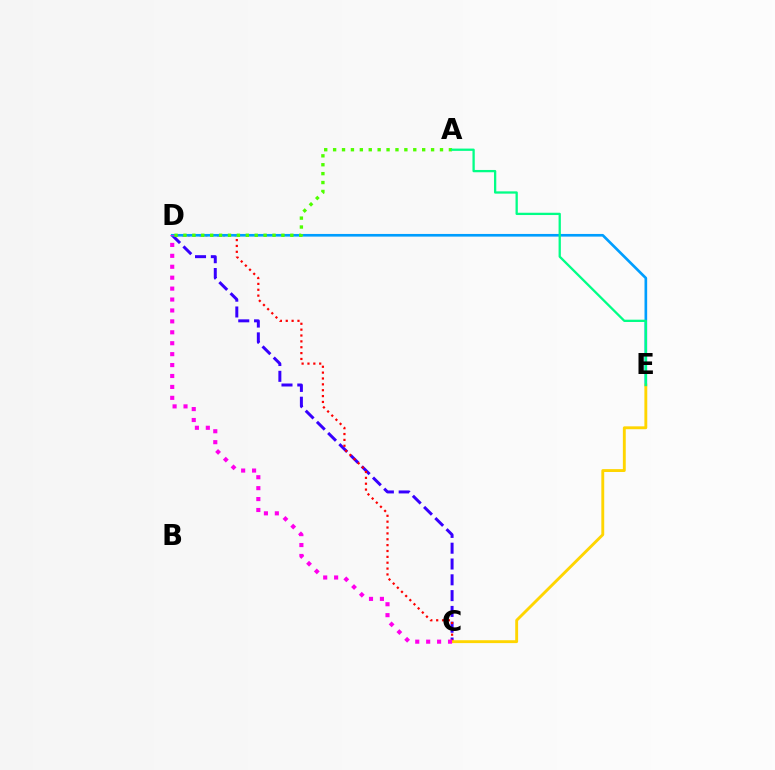{('C', 'D'): [{'color': '#3700ff', 'line_style': 'dashed', 'thickness': 2.15}, {'color': '#ff0000', 'line_style': 'dotted', 'thickness': 1.59}, {'color': '#ff00ed', 'line_style': 'dotted', 'thickness': 2.97}], ('D', 'E'): [{'color': '#009eff', 'line_style': 'solid', 'thickness': 1.91}], ('A', 'D'): [{'color': '#4fff00', 'line_style': 'dotted', 'thickness': 2.42}], ('C', 'E'): [{'color': '#ffd500', 'line_style': 'solid', 'thickness': 2.07}], ('A', 'E'): [{'color': '#00ff86', 'line_style': 'solid', 'thickness': 1.65}]}